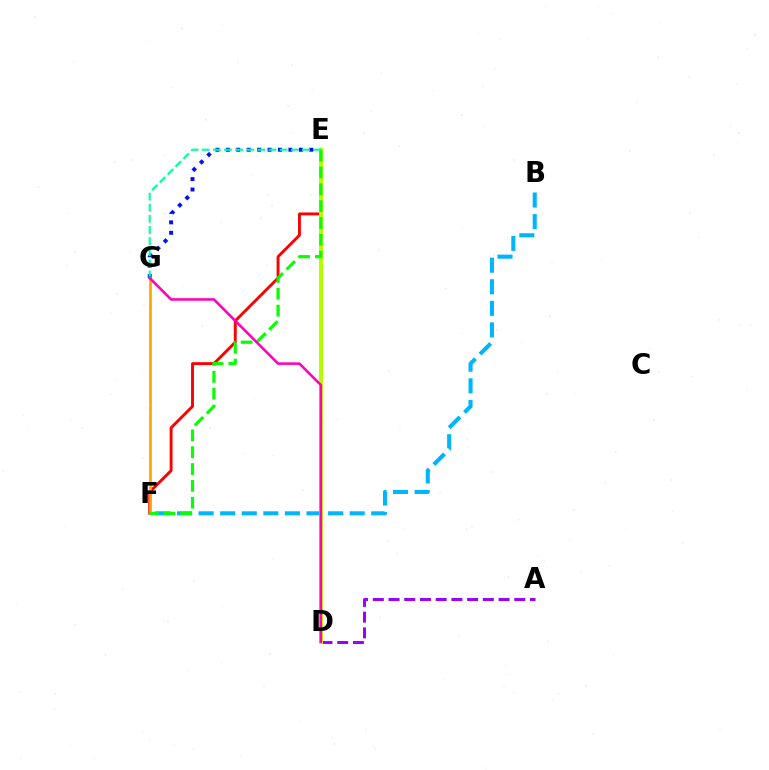{('E', 'G'): [{'color': '#0010ff', 'line_style': 'dotted', 'thickness': 2.83}, {'color': '#00ff9d', 'line_style': 'dashed', 'thickness': 1.51}], ('B', 'F'): [{'color': '#00b5ff', 'line_style': 'dashed', 'thickness': 2.93}], ('A', 'D'): [{'color': '#9b00ff', 'line_style': 'dashed', 'thickness': 2.14}], ('E', 'F'): [{'color': '#ff0000', 'line_style': 'solid', 'thickness': 2.08}, {'color': '#08ff00', 'line_style': 'dashed', 'thickness': 2.29}], ('F', 'G'): [{'color': '#ffa500', 'line_style': 'solid', 'thickness': 1.92}], ('D', 'E'): [{'color': '#b3ff00', 'line_style': 'solid', 'thickness': 2.88}], ('D', 'G'): [{'color': '#ff00bd', 'line_style': 'solid', 'thickness': 1.85}]}